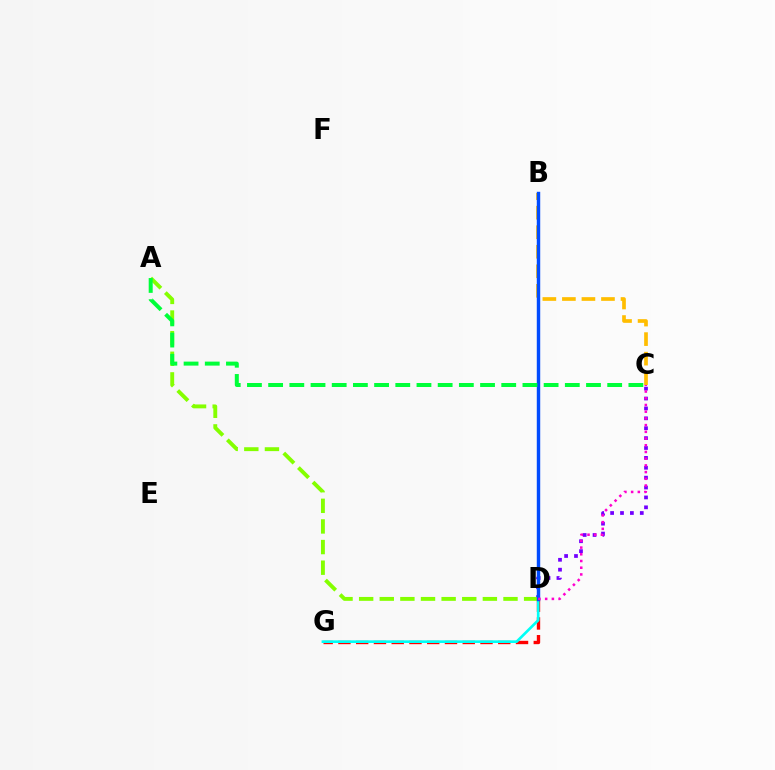{('D', 'G'): [{'color': '#ff0000', 'line_style': 'dashed', 'thickness': 2.41}, {'color': '#00fff6', 'line_style': 'solid', 'thickness': 1.91}], ('C', 'D'): [{'color': '#7200ff', 'line_style': 'dotted', 'thickness': 2.69}, {'color': '#ff00cf', 'line_style': 'dotted', 'thickness': 1.82}], ('B', 'C'): [{'color': '#ffbd00', 'line_style': 'dashed', 'thickness': 2.65}], ('A', 'D'): [{'color': '#84ff00', 'line_style': 'dashed', 'thickness': 2.8}], ('B', 'D'): [{'color': '#004bff', 'line_style': 'solid', 'thickness': 2.47}], ('A', 'C'): [{'color': '#00ff39', 'line_style': 'dashed', 'thickness': 2.88}]}